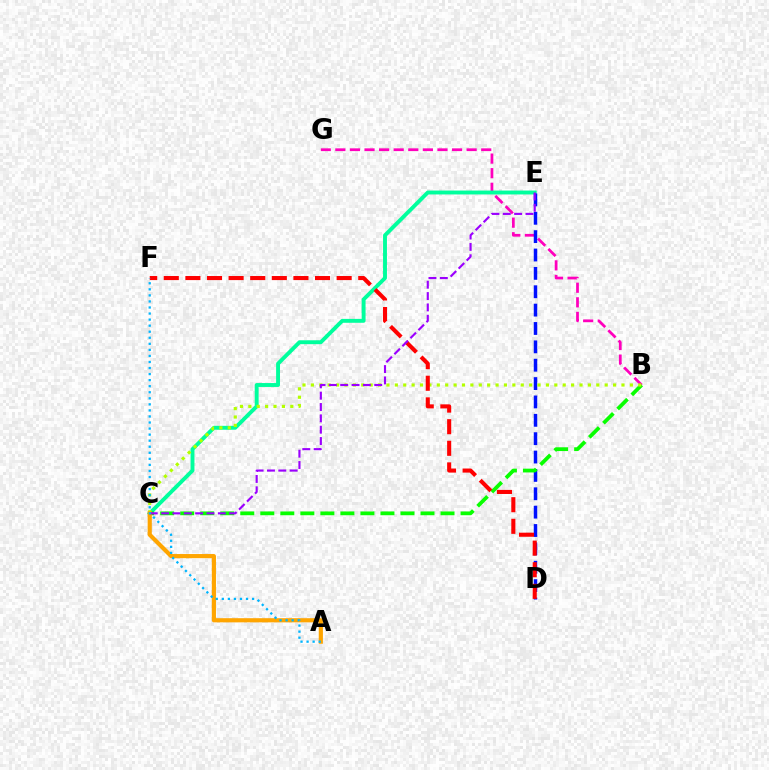{('B', 'G'): [{'color': '#ff00bd', 'line_style': 'dashed', 'thickness': 1.98}], ('C', 'E'): [{'color': '#00ff9d', 'line_style': 'solid', 'thickness': 2.81}, {'color': '#9b00ff', 'line_style': 'dashed', 'thickness': 1.54}], ('D', 'E'): [{'color': '#0010ff', 'line_style': 'dashed', 'thickness': 2.5}], ('B', 'C'): [{'color': '#08ff00', 'line_style': 'dashed', 'thickness': 2.72}, {'color': '#b3ff00', 'line_style': 'dotted', 'thickness': 2.28}], ('A', 'C'): [{'color': '#ffa500', 'line_style': 'solid', 'thickness': 3.0}], ('D', 'F'): [{'color': '#ff0000', 'line_style': 'dashed', 'thickness': 2.94}], ('A', 'F'): [{'color': '#00b5ff', 'line_style': 'dotted', 'thickness': 1.64}]}